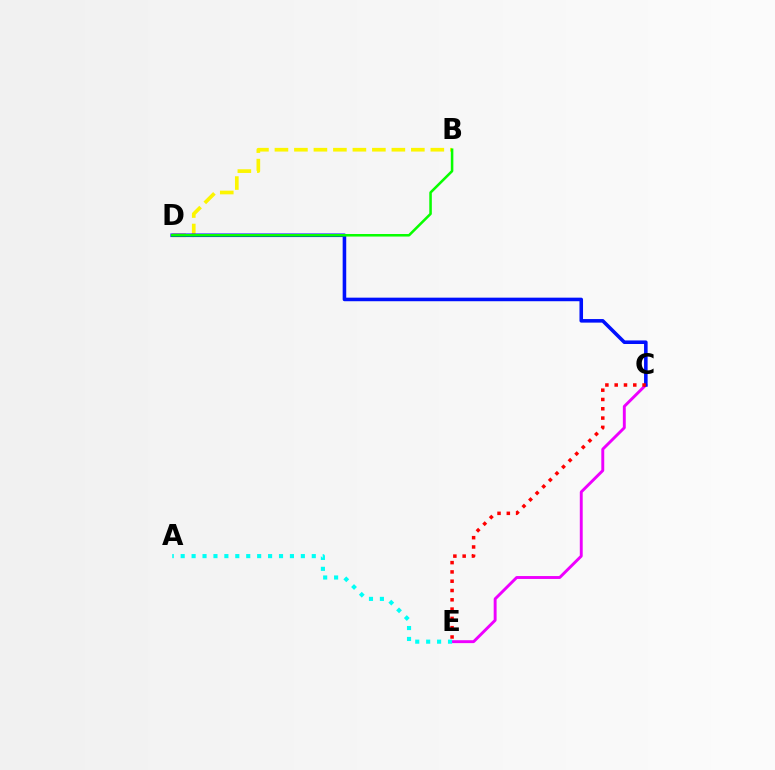{('B', 'D'): [{'color': '#fcf500', 'line_style': 'dashed', 'thickness': 2.65}, {'color': '#08ff00', 'line_style': 'solid', 'thickness': 1.83}], ('C', 'E'): [{'color': '#ee00ff', 'line_style': 'solid', 'thickness': 2.09}, {'color': '#ff0000', 'line_style': 'dotted', 'thickness': 2.53}], ('A', 'E'): [{'color': '#00fff6', 'line_style': 'dotted', 'thickness': 2.97}], ('C', 'D'): [{'color': '#0010ff', 'line_style': 'solid', 'thickness': 2.57}]}